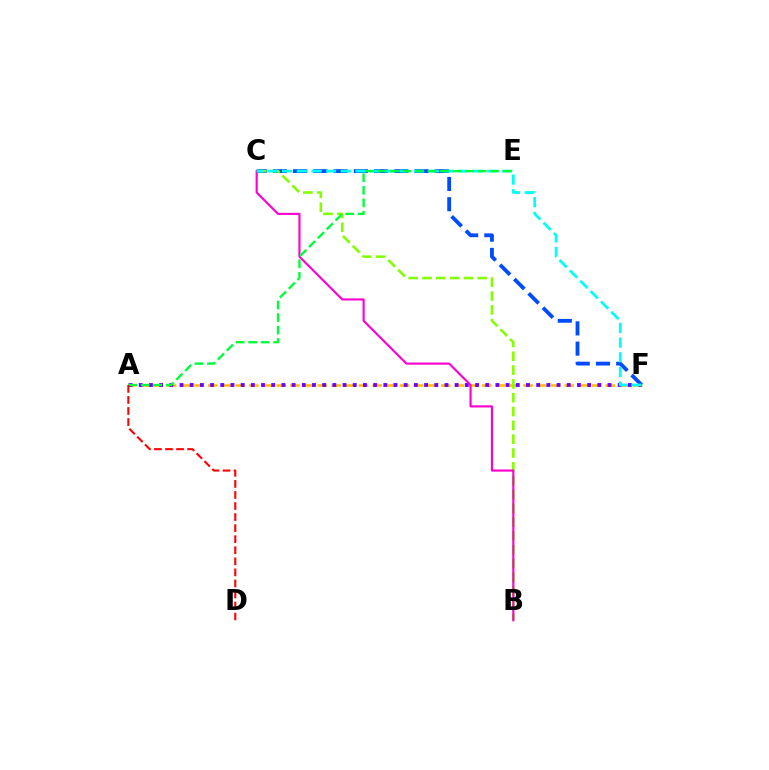{('A', 'F'): [{'color': '#ffbd00', 'line_style': 'dashed', 'thickness': 1.86}, {'color': '#7200ff', 'line_style': 'dotted', 'thickness': 2.77}], ('C', 'F'): [{'color': '#004bff', 'line_style': 'dashed', 'thickness': 2.75}, {'color': '#00fff6', 'line_style': 'dashed', 'thickness': 1.99}], ('B', 'C'): [{'color': '#84ff00', 'line_style': 'dashed', 'thickness': 1.88}, {'color': '#ff00cf', 'line_style': 'solid', 'thickness': 1.55}], ('A', 'E'): [{'color': '#00ff39', 'line_style': 'dashed', 'thickness': 1.7}], ('A', 'D'): [{'color': '#ff0000', 'line_style': 'dashed', 'thickness': 1.5}]}